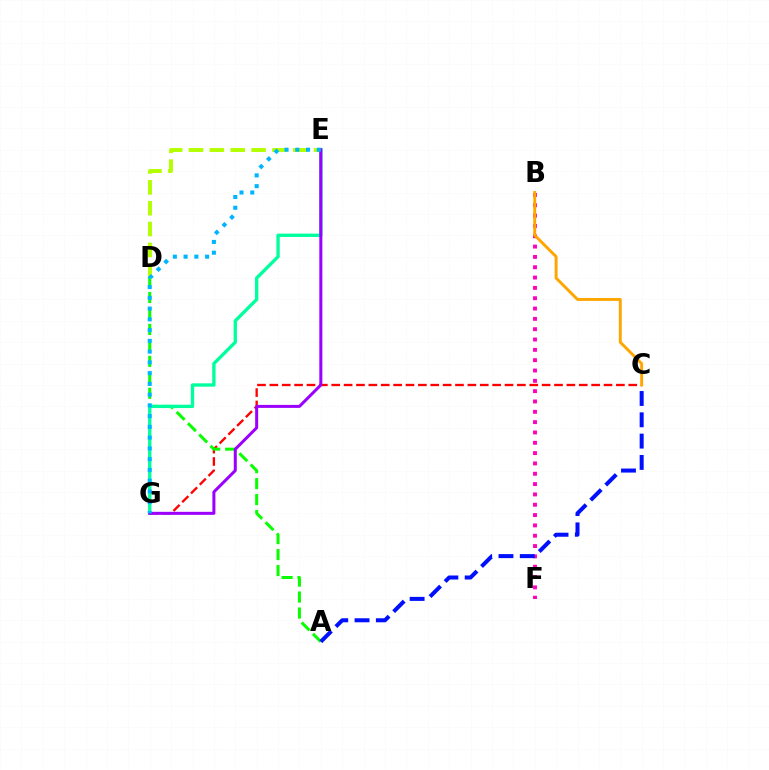{('C', 'G'): [{'color': '#ff0000', 'line_style': 'dashed', 'thickness': 1.68}], ('B', 'F'): [{'color': '#ff00bd', 'line_style': 'dotted', 'thickness': 2.81}], ('A', 'D'): [{'color': '#08ff00', 'line_style': 'dashed', 'thickness': 2.17}], ('D', 'E'): [{'color': '#b3ff00', 'line_style': 'dashed', 'thickness': 2.83}], ('E', 'G'): [{'color': '#00ff9d', 'line_style': 'solid', 'thickness': 2.41}, {'color': '#9b00ff', 'line_style': 'solid', 'thickness': 2.17}, {'color': '#00b5ff', 'line_style': 'dotted', 'thickness': 2.92}], ('A', 'C'): [{'color': '#0010ff', 'line_style': 'dashed', 'thickness': 2.9}], ('B', 'C'): [{'color': '#ffa500', 'line_style': 'solid', 'thickness': 2.1}]}